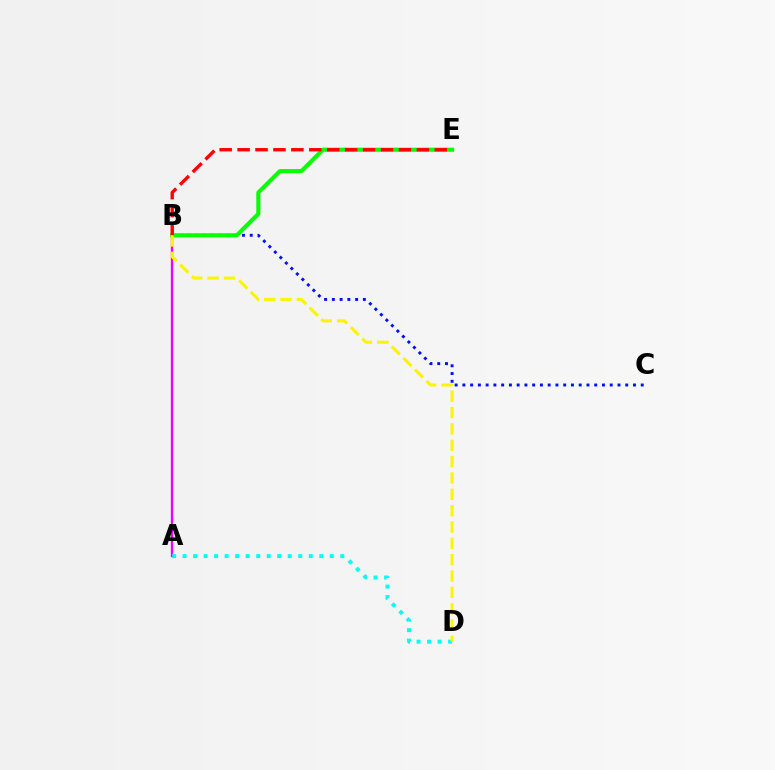{('B', 'C'): [{'color': '#0010ff', 'line_style': 'dotted', 'thickness': 2.11}], ('A', 'B'): [{'color': '#ee00ff', 'line_style': 'solid', 'thickness': 1.68}], ('A', 'D'): [{'color': '#00fff6', 'line_style': 'dotted', 'thickness': 2.86}], ('B', 'E'): [{'color': '#08ff00', 'line_style': 'solid', 'thickness': 2.95}, {'color': '#ff0000', 'line_style': 'dashed', 'thickness': 2.44}], ('B', 'D'): [{'color': '#fcf500', 'line_style': 'dashed', 'thickness': 2.22}]}